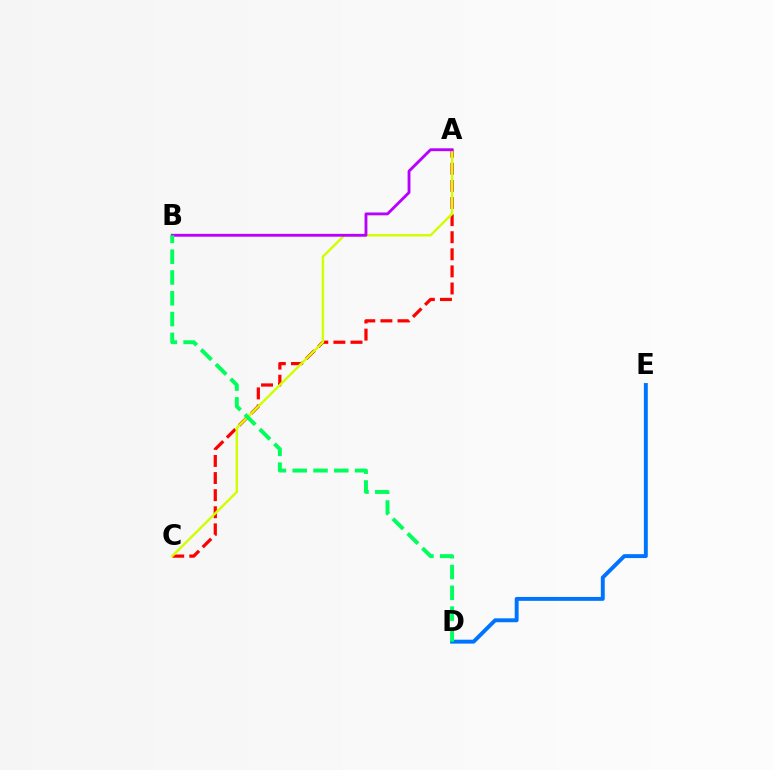{('D', 'E'): [{'color': '#0074ff', 'line_style': 'solid', 'thickness': 2.81}], ('A', 'C'): [{'color': '#ff0000', 'line_style': 'dashed', 'thickness': 2.32}, {'color': '#d1ff00', 'line_style': 'solid', 'thickness': 1.74}], ('A', 'B'): [{'color': '#b900ff', 'line_style': 'solid', 'thickness': 2.05}], ('B', 'D'): [{'color': '#00ff5c', 'line_style': 'dashed', 'thickness': 2.82}]}